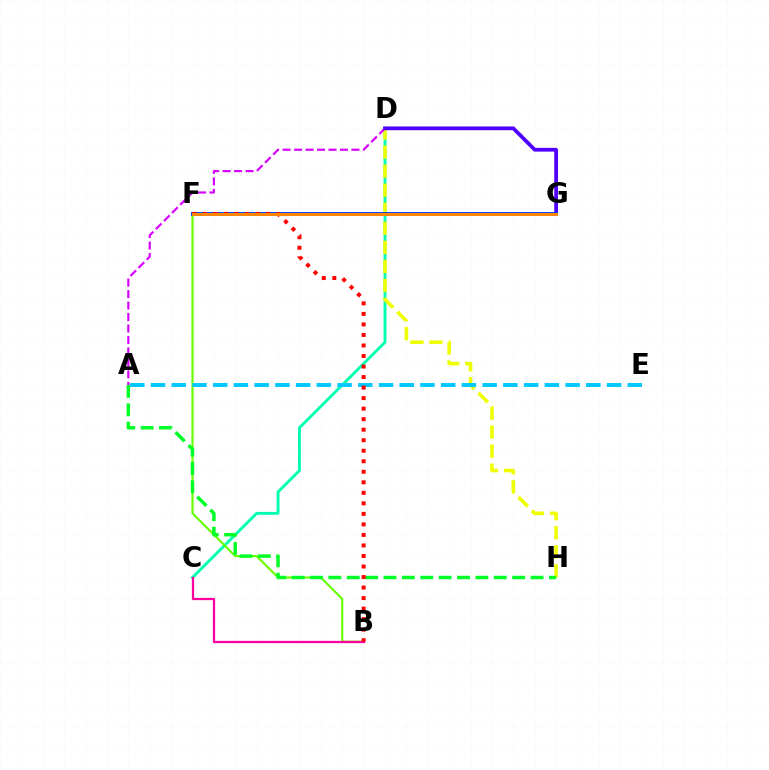{('C', 'D'): [{'color': '#00ffaf', 'line_style': 'solid', 'thickness': 2.08}], ('D', 'H'): [{'color': '#eeff00', 'line_style': 'dashed', 'thickness': 2.59}], ('A', 'D'): [{'color': '#d600ff', 'line_style': 'dashed', 'thickness': 1.56}], ('B', 'F'): [{'color': '#66ff00', 'line_style': 'solid', 'thickness': 1.55}, {'color': '#ff0000', 'line_style': 'dotted', 'thickness': 2.86}], ('B', 'C'): [{'color': '#ff00a0', 'line_style': 'solid', 'thickness': 1.63}], ('A', 'E'): [{'color': '#00c7ff', 'line_style': 'dashed', 'thickness': 2.82}], ('A', 'H'): [{'color': '#00ff27', 'line_style': 'dashed', 'thickness': 2.5}], ('D', 'G'): [{'color': '#4f00ff', 'line_style': 'solid', 'thickness': 2.7}], ('F', 'G'): [{'color': '#003fff', 'line_style': 'solid', 'thickness': 2.8}, {'color': '#ff8800', 'line_style': 'solid', 'thickness': 2.1}]}